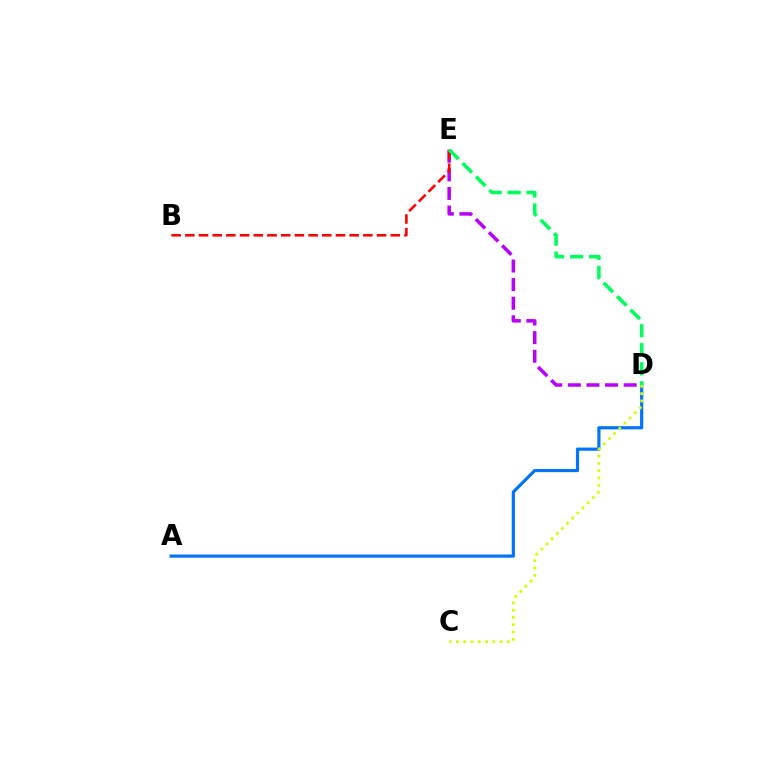{('D', 'E'): [{'color': '#b900ff', 'line_style': 'dashed', 'thickness': 2.53}, {'color': '#00ff5c', 'line_style': 'dashed', 'thickness': 2.58}], ('B', 'E'): [{'color': '#ff0000', 'line_style': 'dashed', 'thickness': 1.86}], ('A', 'D'): [{'color': '#0074ff', 'line_style': 'solid', 'thickness': 2.29}], ('C', 'D'): [{'color': '#d1ff00', 'line_style': 'dotted', 'thickness': 1.98}]}